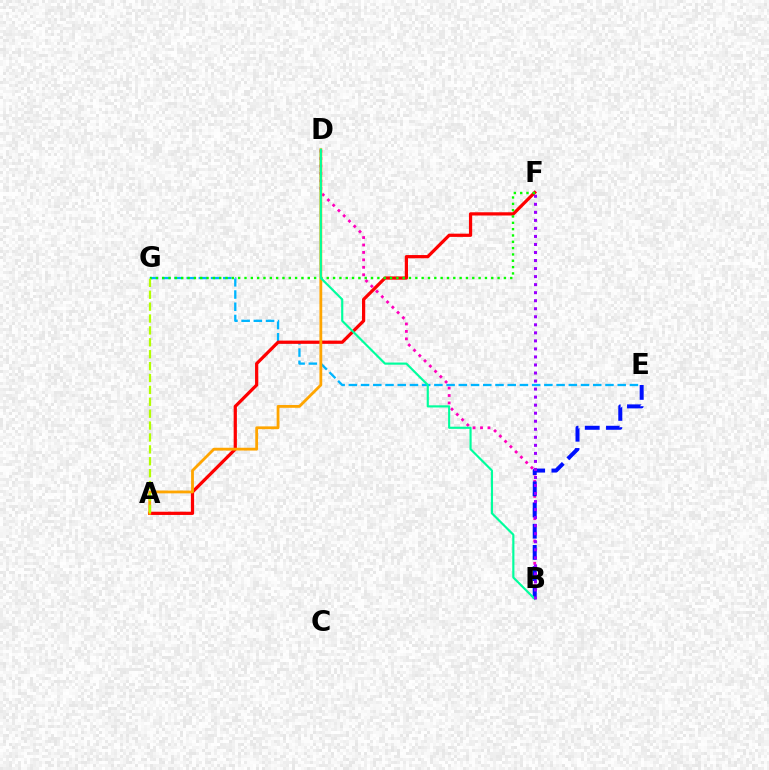{('B', 'D'): [{'color': '#ff00bd', 'line_style': 'dotted', 'thickness': 2.02}, {'color': '#00ff9d', 'line_style': 'solid', 'thickness': 1.55}], ('E', 'G'): [{'color': '#00b5ff', 'line_style': 'dashed', 'thickness': 1.66}], ('A', 'F'): [{'color': '#ff0000', 'line_style': 'solid', 'thickness': 2.33}], ('B', 'E'): [{'color': '#0010ff', 'line_style': 'dashed', 'thickness': 2.88}], ('F', 'G'): [{'color': '#08ff00', 'line_style': 'dotted', 'thickness': 1.72}], ('A', 'D'): [{'color': '#ffa500', 'line_style': 'solid', 'thickness': 2.02}], ('B', 'F'): [{'color': '#9b00ff', 'line_style': 'dotted', 'thickness': 2.18}], ('A', 'G'): [{'color': '#b3ff00', 'line_style': 'dashed', 'thickness': 1.62}]}